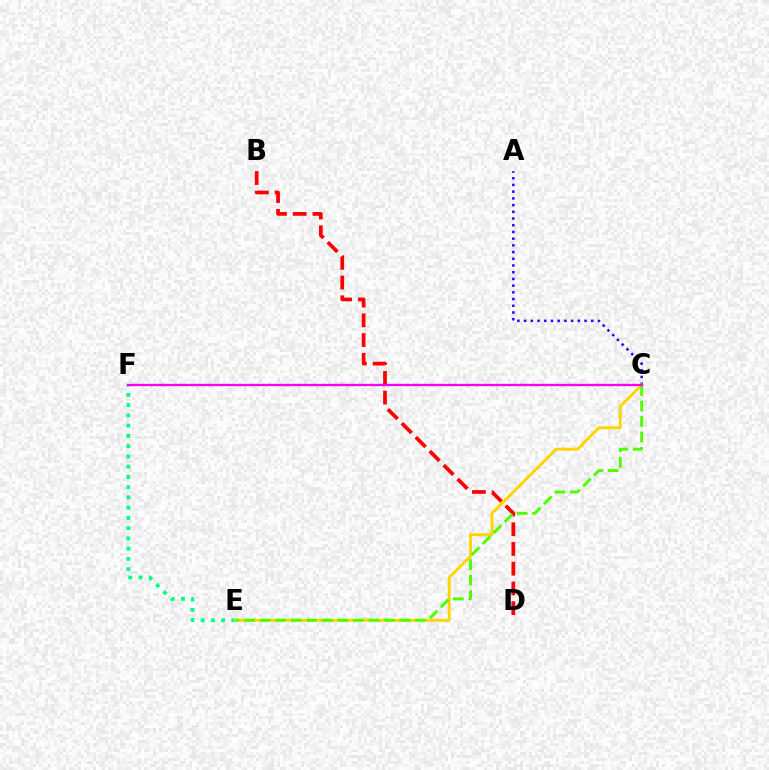{('A', 'C'): [{'color': '#3700ff', 'line_style': 'dotted', 'thickness': 1.82}], ('B', 'D'): [{'color': '#ff0000', 'line_style': 'dashed', 'thickness': 2.68}], ('E', 'F'): [{'color': '#00ff86', 'line_style': 'dotted', 'thickness': 2.79}], ('C', 'F'): [{'color': '#009eff', 'line_style': 'dotted', 'thickness': 1.63}, {'color': '#ff00ed', 'line_style': 'solid', 'thickness': 1.62}], ('C', 'E'): [{'color': '#ffd500', 'line_style': 'solid', 'thickness': 2.1}, {'color': '#4fff00', 'line_style': 'dashed', 'thickness': 2.11}]}